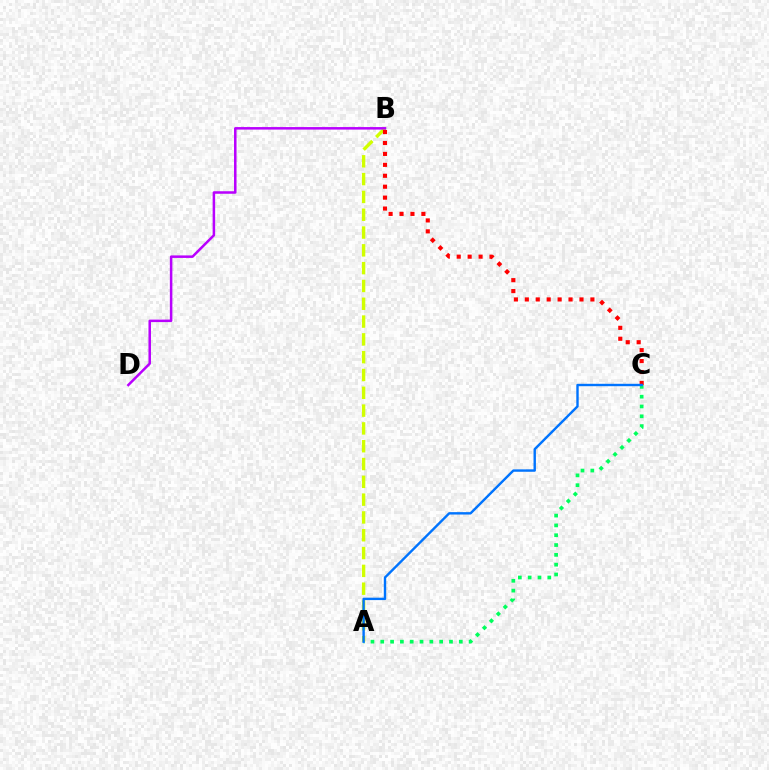{('A', 'C'): [{'color': '#00ff5c', 'line_style': 'dotted', 'thickness': 2.67}, {'color': '#0074ff', 'line_style': 'solid', 'thickness': 1.73}], ('A', 'B'): [{'color': '#d1ff00', 'line_style': 'dashed', 'thickness': 2.42}], ('B', 'D'): [{'color': '#b900ff', 'line_style': 'solid', 'thickness': 1.81}], ('B', 'C'): [{'color': '#ff0000', 'line_style': 'dotted', 'thickness': 2.97}]}